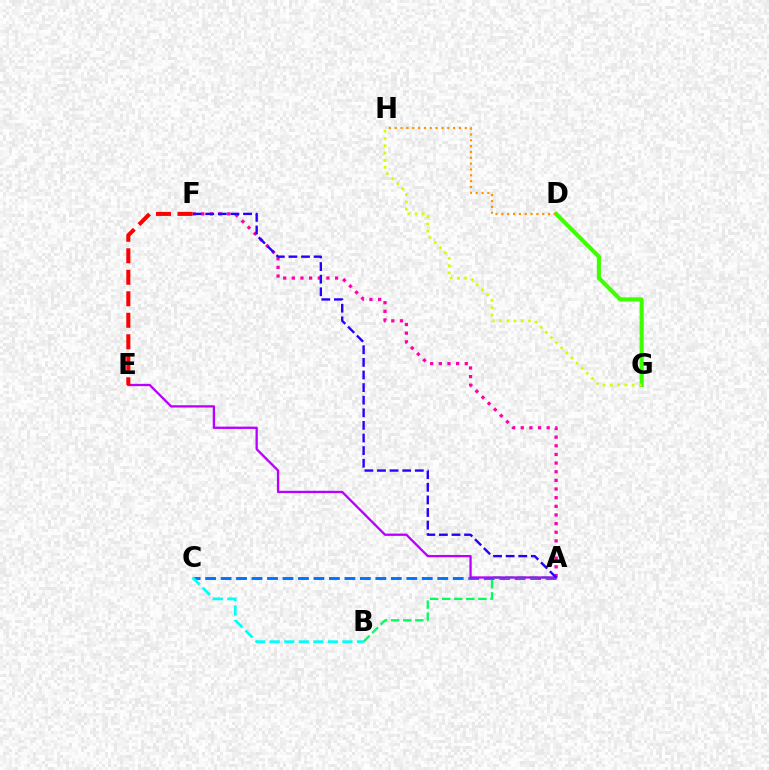{('A', 'C'): [{'color': '#0074ff', 'line_style': 'dashed', 'thickness': 2.1}], ('A', 'B'): [{'color': '#00ff5c', 'line_style': 'dashed', 'thickness': 1.64}], ('A', 'F'): [{'color': '#ff00ac', 'line_style': 'dotted', 'thickness': 2.35}, {'color': '#2500ff', 'line_style': 'dashed', 'thickness': 1.71}], ('A', 'E'): [{'color': '#b900ff', 'line_style': 'solid', 'thickness': 1.66}], ('D', 'G'): [{'color': '#3dff00', 'line_style': 'solid', 'thickness': 2.96}], ('G', 'H'): [{'color': '#d1ff00', 'line_style': 'dotted', 'thickness': 1.96}], ('B', 'C'): [{'color': '#00fff6', 'line_style': 'dashed', 'thickness': 1.97}], ('E', 'F'): [{'color': '#ff0000', 'line_style': 'dashed', 'thickness': 2.92}], ('D', 'H'): [{'color': '#ff9400', 'line_style': 'dotted', 'thickness': 1.59}]}